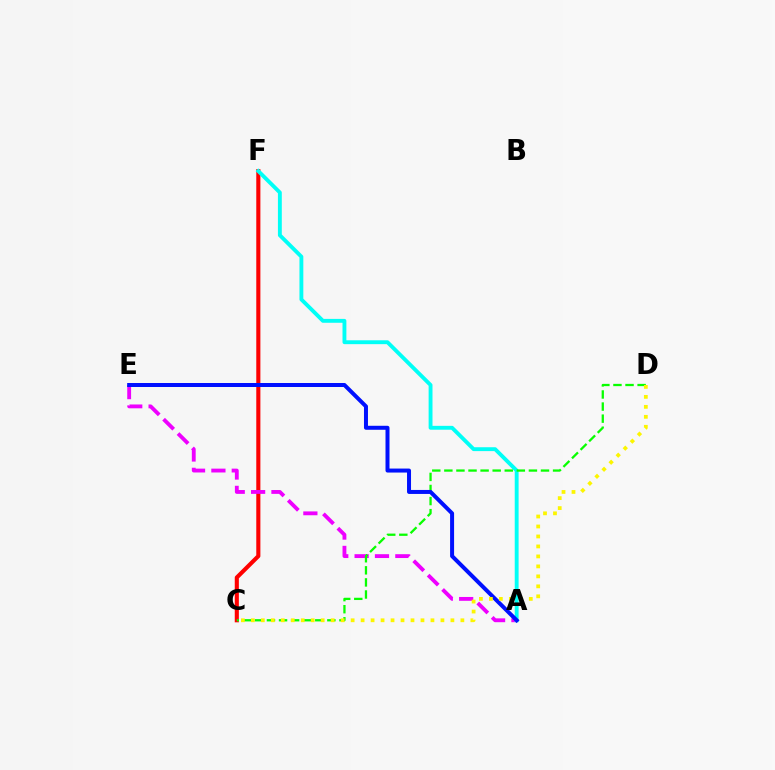{('C', 'F'): [{'color': '#ff0000', 'line_style': 'solid', 'thickness': 2.95}], ('A', 'E'): [{'color': '#ee00ff', 'line_style': 'dashed', 'thickness': 2.77}, {'color': '#0010ff', 'line_style': 'solid', 'thickness': 2.88}], ('A', 'F'): [{'color': '#00fff6', 'line_style': 'solid', 'thickness': 2.79}], ('C', 'D'): [{'color': '#08ff00', 'line_style': 'dashed', 'thickness': 1.64}, {'color': '#fcf500', 'line_style': 'dotted', 'thickness': 2.71}]}